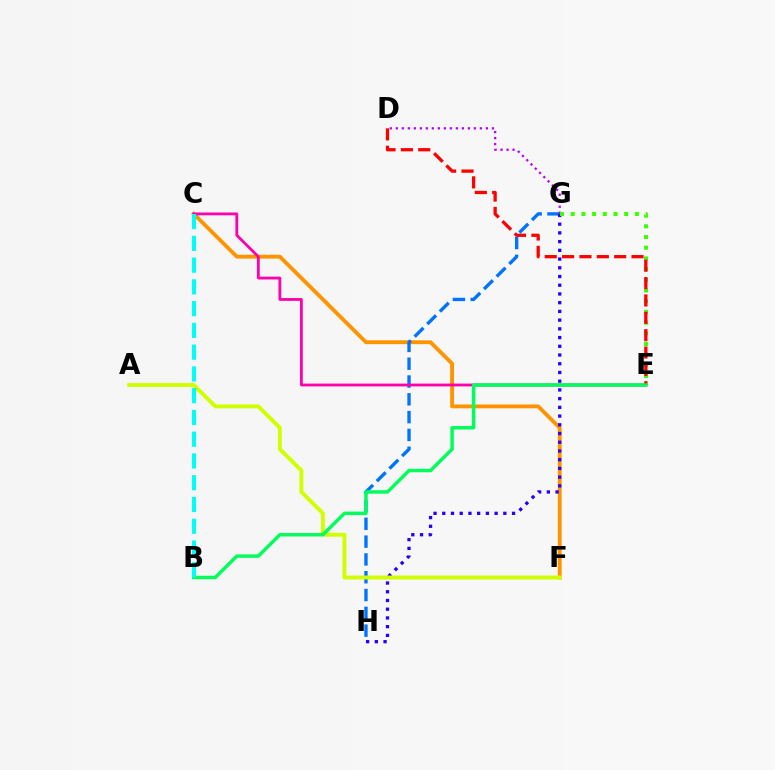{('C', 'F'): [{'color': '#ff9400', 'line_style': 'solid', 'thickness': 2.77}], ('G', 'H'): [{'color': '#0074ff', 'line_style': 'dashed', 'thickness': 2.42}, {'color': '#2500ff', 'line_style': 'dotted', 'thickness': 2.37}], ('D', 'G'): [{'color': '#b900ff', 'line_style': 'dotted', 'thickness': 1.63}], ('C', 'E'): [{'color': '#ff00ac', 'line_style': 'solid', 'thickness': 2.02}], ('A', 'F'): [{'color': '#d1ff00', 'line_style': 'solid', 'thickness': 2.82}], ('E', 'G'): [{'color': '#3dff00', 'line_style': 'dotted', 'thickness': 2.91}], ('D', 'E'): [{'color': '#ff0000', 'line_style': 'dashed', 'thickness': 2.36}], ('B', 'E'): [{'color': '#00ff5c', 'line_style': 'solid', 'thickness': 2.49}], ('B', 'C'): [{'color': '#00fff6', 'line_style': 'dashed', 'thickness': 2.96}]}